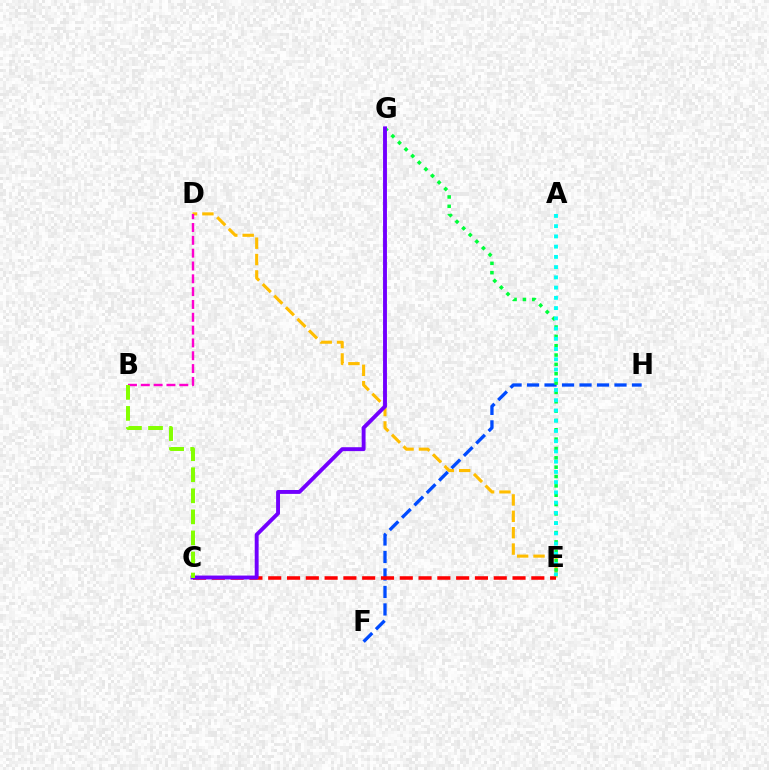{('D', 'E'): [{'color': '#ffbd00', 'line_style': 'dashed', 'thickness': 2.22}], ('F', 'H'): [{'color': '#004bff', 'line_style': 'dashed', 'thickness': 2.38}], ('E', 'G'): [{'color': '#00ff39', 'line_style': 'dotted', 'thickness': 2.54}], ('C', 'E'): [{'color': '#ff0000', 'line_style': 'dashed', 'thickness': 2.55}], ('A', 'E'): [{'color': '#00fff6', 'line_style': 'dotted', 'thickness': 2.78}], ('B', 'D'): [{'color': '#ff00cf', 'line_style': 'dashed', 'thickness': 1.74}], ('C', 'G'): [{'color': '#7200ff', 'line_style': 'solid', 'thickness': 2.8}], ('B', 'C'): [{'color': '#84ff00', 'line_style': 'dashed', 'thickness': 2.86}]}